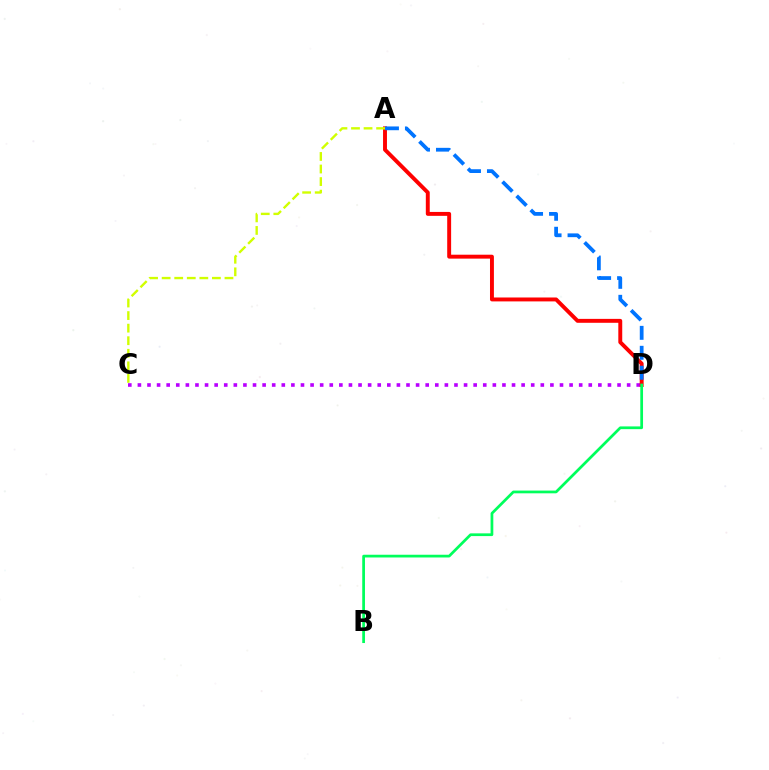{('C', 'D'): [{'color': '#b900ff', 'line_style': 'dotted', 'thickness': 2.61}], ('A', 'D'): [{'color': '#ff0000', 'line_style': 'solid', 'thickness': 2.82}, {'color': '#0074ff', 'line_style': 'dashed', 'thickness': 2.71}], ('B', 'D'): [{'color': '#00ff5c', 'line_style': 'solid', 'thickness': 1.97}], ('A', 'C'): [{'color': '#d1ff00', 'line_style': 'dashed', 'thickness': 1.71}]}